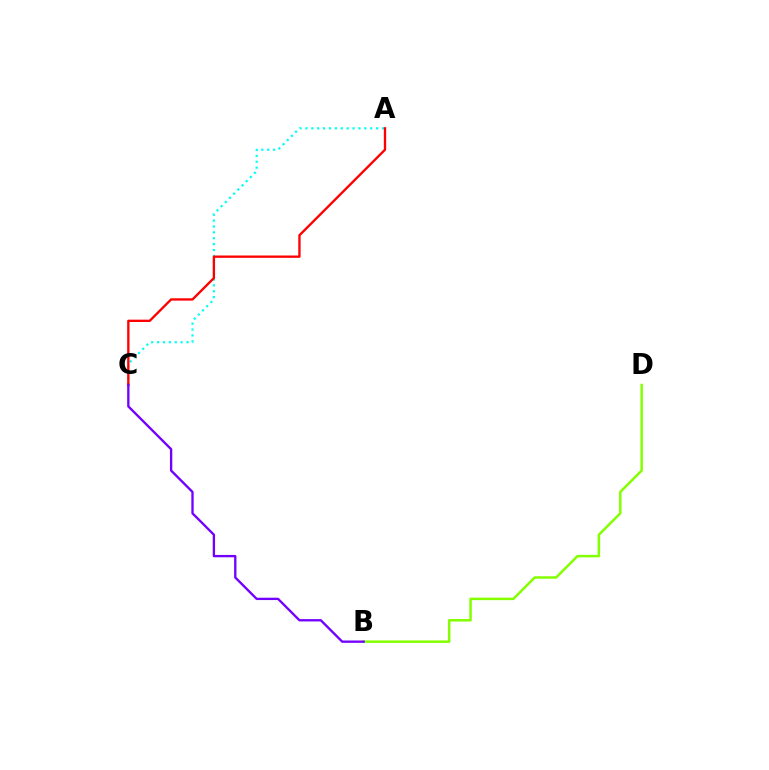{('B', 'D'): [{'color': '#84ff00', 'line_style': 'solid', 'thickness': 1.79}], ('A', 'C'): [{'color': '#00fff6', 'line_style': 'dotted', 'thickness': 1.6}, {'color': '#ff0000', 'line_style': 'solid', 'thickness': 1.68}], ('B', 'C'): [{'color': '#7200ff', 'line_style': 'solid', 'thickness': 1.68}]}